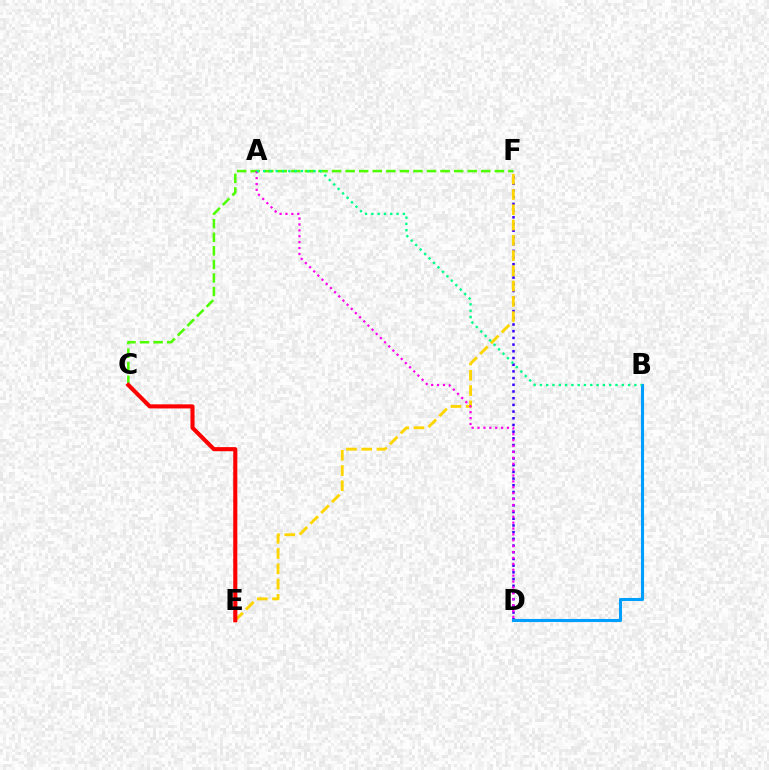{('C', 'F'): [{'color': '#4fff00', 'line_style': 'dashed', 'thickness': 1.84}], ('D', 'F'): [{'color': '#3700ff', 'line_style': 'dotted', 'thickness': 1.82}], ('E', 'F'): [{'color': '#ffd500', 'line_style': 'dashed', 'thickness': 2.07}], ('C', 'E'): [{'color': '#ff0000', 'line_style': 'solid', 'thickness': 2.95}], ('B', 'D'): [{'color': '#009eff', 'line_style': 'solid', 'thickness': 2.22}], ('A', 'D'): [{'color': '#ff00ed', 'line_style': 'dotted', 'thickness': 1.6}], ('A', 'B'): [{'color': '#00ff86', 'line_style': 'dotted', 'thickness': 1.71}]}